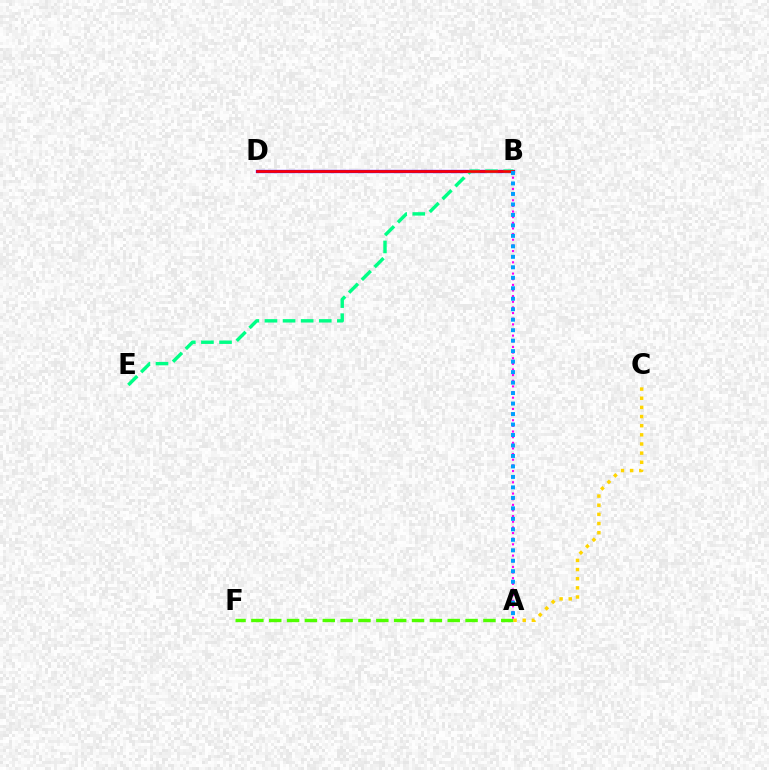{('B', 'D'): [{'color': '#3700ff', 'line_style': 'solid', 'thickness': 2.37}, {'color': '#ff0000', 'line_style': 'solid', 'thickness': 1.91}], ('B', 'E'): [{'color': '#00ff86', 'line_style': 'dashed', 'thickness': 2.46}], ('A', 'F'): [{'color': '#4fff00', 'line_style': 'dashed', 'thickness': 2.42}], ('A', 'C'): [{'color': '#ffd500', 'line_style': 'dotted', 'thickness': 2.49}], ('A', 'B'): [{'color': '#ff00ed', 'line_style': 'dotted', 'thickness': 1.53}, {'color': '#009eff', 'line_style': 'dotted', 'thickness': 2.85}]}